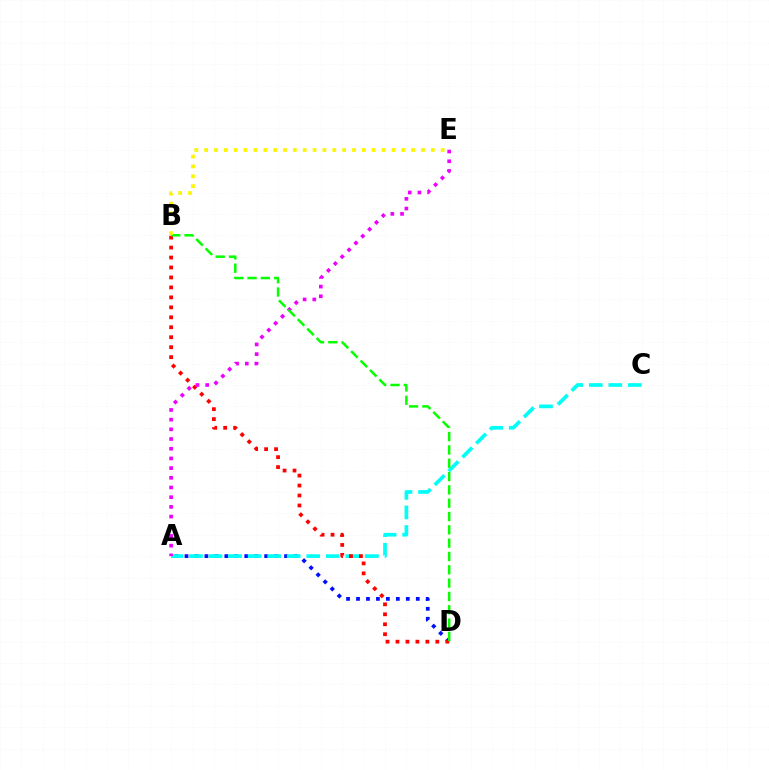{('A', 'D'): [{'color': '#0010ff', 'line_style': 'dotted', 'thickness': 2.71}], ('A', 'C'): [{'color': '#00fff6', 'line_style': 'dashed', 'thickness': 2.66}], ('B', 'D'): [{'color': '#ff0000', 'line_style': 'dotted', 'thickness': 2.71}, {'color': '#08ff00', 'line_style': 'dashed', 'thickness': 1.81}], ('A', 'E'): [{'color': '#ee00ff', 'line_style': 'dotted', 'thickness': 2.63}], ('B', 'E'): [{'color': '#fcf500', 'line_style': 'dotted', 'thickness': 2.68}]}